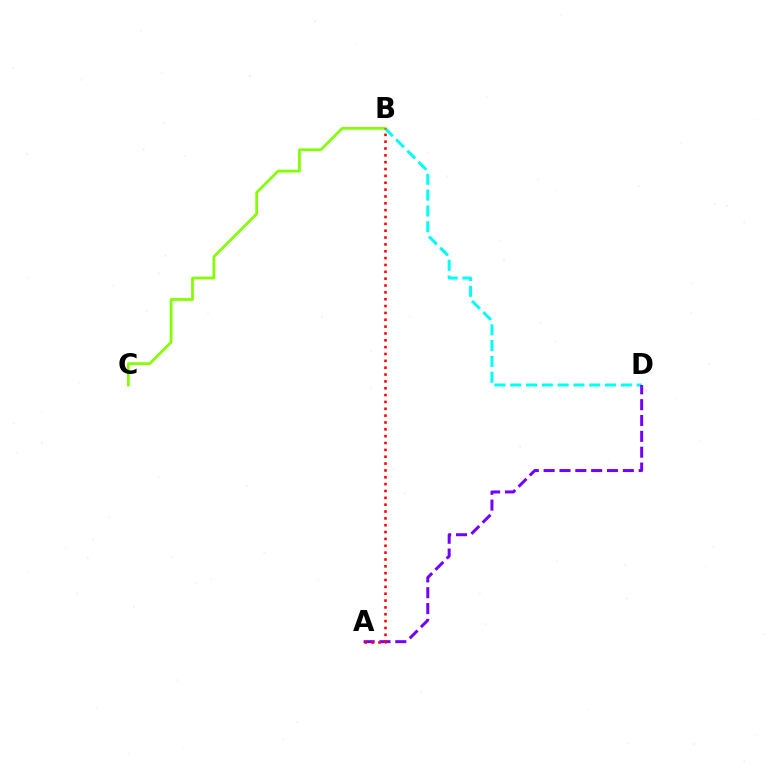{('B', 'D'): [{'color': '#00fff6', 'line_style': 'dashed', 'thickness': 2.15}], ('A', 'D'): [{'color': '#7200ff', 'line_style': 'dashed', 'thickness': 2.15}], ('B', 'C'): [{'color': '#84ff00', 'line_style': 'solid', 'thickness': 1.96}], ('A', 'B'): [{'color': '#ff0000', 'line_style': 'dotted', 'thickness': 1.86}]}